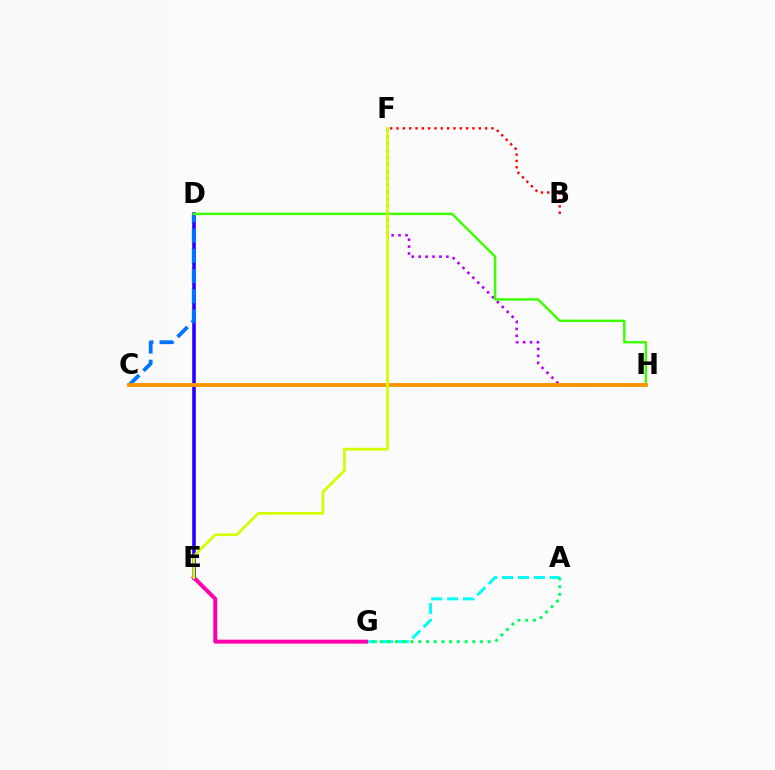{('D', 'E'): [{'color': '#2500ff', 'line_style': 'solid', 'thickness': 2.57}], ('C', 'D'): [{'color': '#0074ff', 'line_style': 'dashed', 'thickness': 2.74}], ('F', 'H'): [{'color': '#b900ff', 'line_style': 'dotted', 'thickness': 1.88}], ('A', 'G'): [{'color': '#00fff6', 'line_style': 'dashed', 'thickness': 2.16}, {'color': '#00ff5c', 'line_style': 'dotted', 'thickness': 2.1}], ('D', 'H'): [{'color': '#3dff00', 'line_style': 'solid', 'thickness': 1.75}], ('E', 'G'): [{'color': '#ff00ac', 'line_style': 'solid', 'thickness': 2.86}], ('C', 'H'): [{'color': '#ff9400', 'line_style': 'solid', 'thickness': 2.79}], ('E', 'F'): [{'color': '#d1ff00', 'line_style': 'solid', 'thickness': 1.96}], ('B', 'F'): [{'color': '#ff0000', 'line_style': 'dotted', 'thickness': 1.72}]}